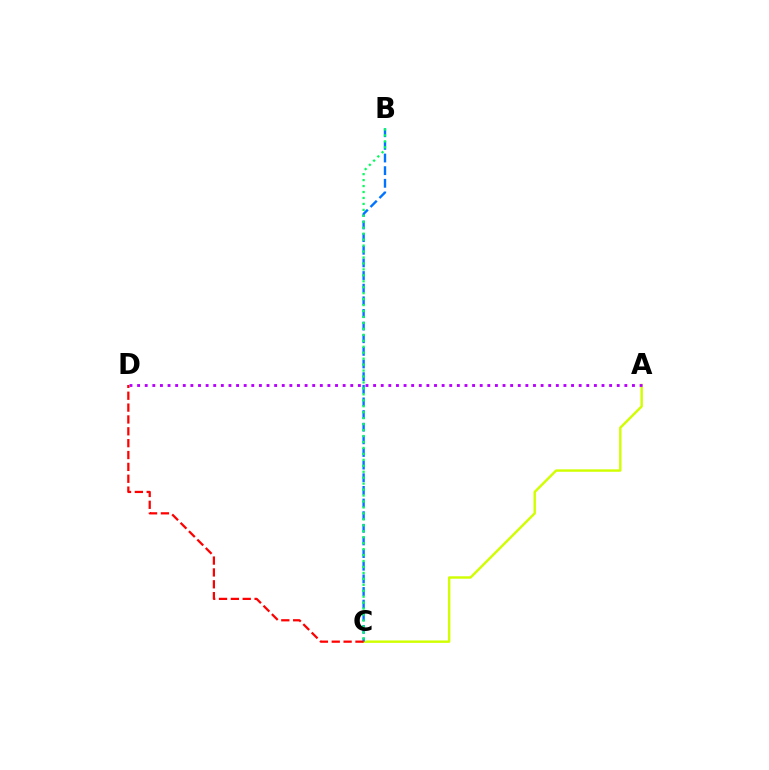{('A', 'C'): [{'color': '#d1ff00', 'line_style': 'solid', 'thickness': 1.74}], ('B', 'C'): [{'color': '#0074ff', 'line_style': 'dashed', 'thickness': 1.72}, {'color': '#00ff5c', 'line_style': 'dotted', 'thickness': 1.62}], ('A', 'D'): [{'color': '#b900ff', 'line_style': 'dotted', 'thickness': 2.07}], ('C', 'D'): [{'color': '#ff0000', 'line_style': 'dashed', 'thickness': 1.61}]}